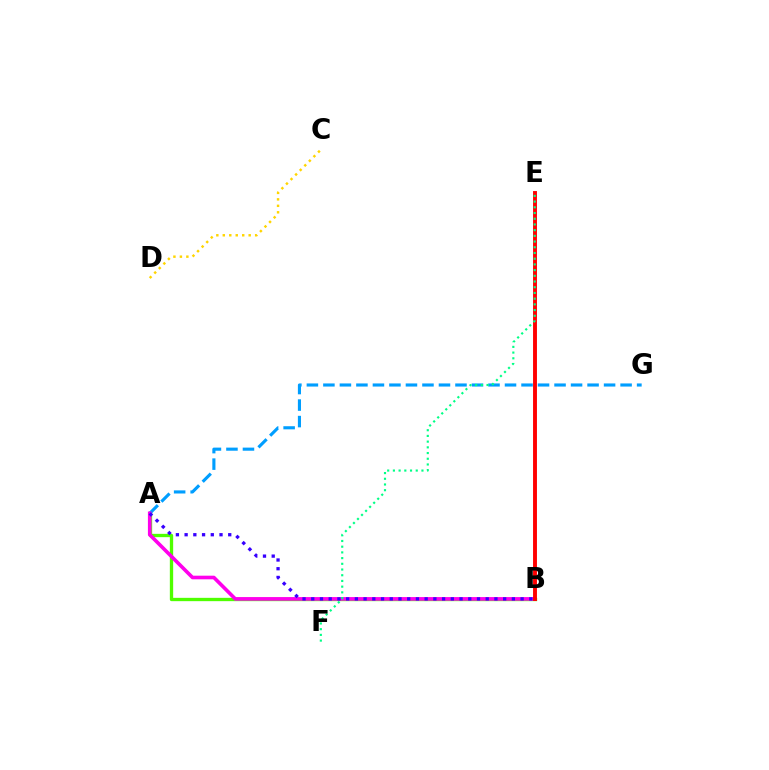{('A', 'B'): [{'color': '#4fff00', 'line_style': 'solid', 'thickness': 2.39}, {'color': '#ff00ed', 'line_style': 'solid', 'thickness': 2.61}, {'color': '#3700ff', 'line_style': 'dotted', 'thickness': 2.37}], ('C', 'D'): [{'color': '#ffd500', 'line_style': 'dotted', 'thickness': 1.76}], ('A', 'G'): [{'color': '#009eff', 'line_style': 'dashed', 'thickness': 2.24}], ('B', 'E'): [{'color': '#ff0000', 'line_style': 'solid', 'thickness': 2.81}], ('E', 'F'): [{'color': '#00ff86', 'line_style': 'dotted', 'thickness': 1.55}]}